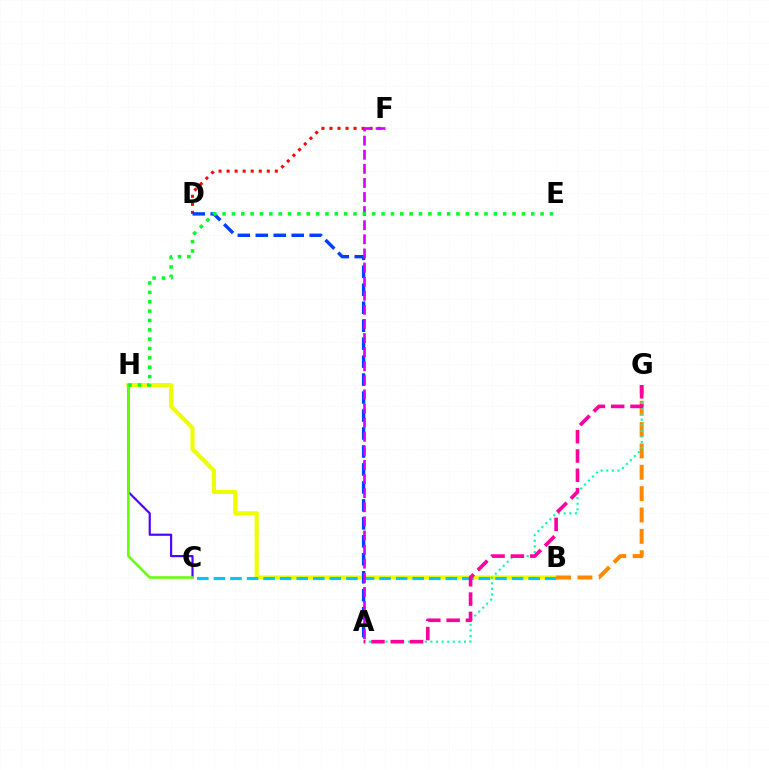{('D', 'F'): [{'color': '#ff0000', 'line_style': 'dotted', 'thickness': 2.18}], ('C', 'H'): [{'color': '#4f00ff', 'line_style': 'solid', 'thickness': 1.56}, {'color': '#66ff00', 'line_style': 'solid', 'thickness': 1.82}], ('B', 'H'): [{'color': '#eeff00', 'line_style': 'solid', 'thickness': 2.96}], ('B', 'C'): [{'color': '#00c7ff', 'line_style': 'dashed', 'thickness': 2.25}], ('B', 'G'): [{'color': '#ff8800', 'line_style': 'dashed', 'thickness': 2.9}], ('A', 'D'): [{'color': '#003fff', 'line_style': 'dashed', 'thickness': 2.44}], ('A', 'G'): [{'color': '#00ffaf', 'line_style': 'dotted', 'thickness': 1.52}, {'color': '#ff00a0', 'line_style': 'dashed', 'thickness': 2.62}], ('A', 'F'): [{'color': '#d600ff', 'line_style': 'dashed', 'thickness': 1.92}], ('E', 'H'): [{'color': '#00ff27', 'line_style': 'dotted', 'thickness': 2.54}]}